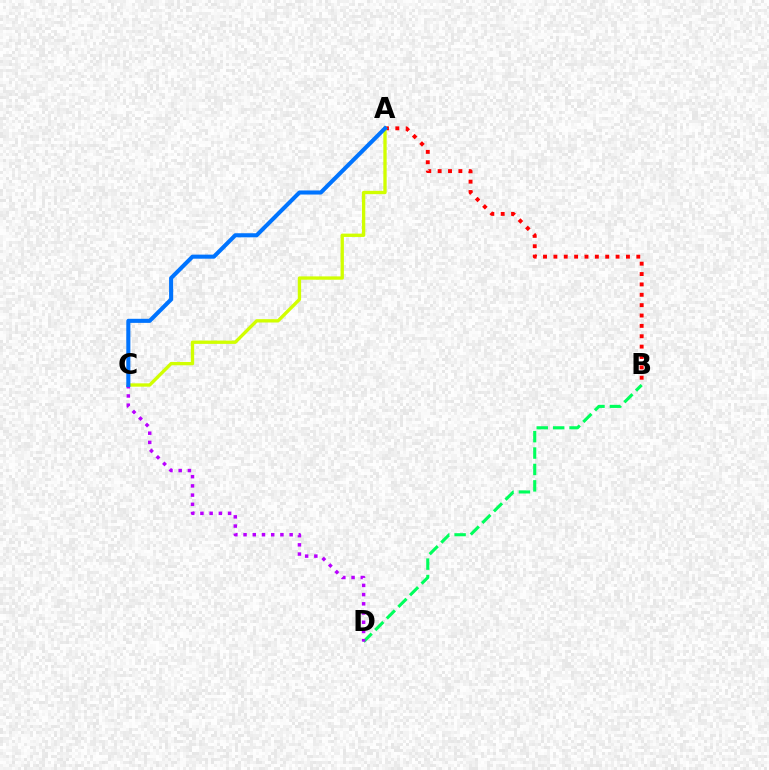{('B', 'D'): [{'color': '#00ff5c', 'line_style': 'dashed', 'thickness': 2.23}], ('A', 'B'): [{'color': '#ff0000', 'line_style': 'dotted', 'thickness': 2.82}], ('A', 'C'): [{'color': '#d1ff00', 'line_style': 'solid', 'thickness': 2.4}, {'color': '#0074ff', 'line_style': 'solid', 'thickness': 2.93}], ('C', 'D'): [{'color': '#b900ff', 'line_style': 'dotted', 'thickness': 2.5}]}